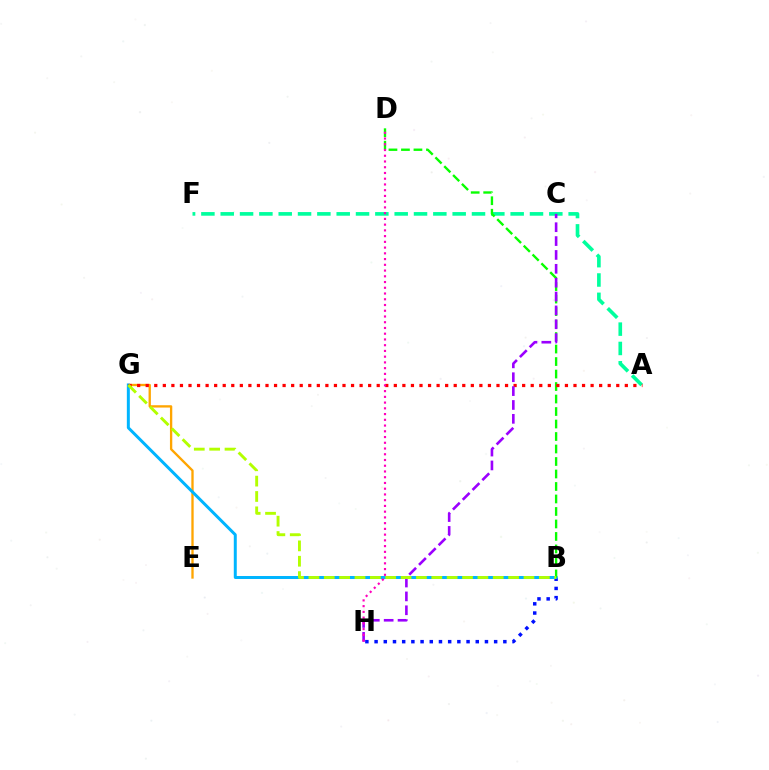{('E', 'G'): [{'color': '#ffa500', 'line_style': 'solid', 'thickness': 1.68}], ('A', 'F'): [{'color': '#00ff9d', 'line_style': 'dashed', 'thickness': 2.63}], ('B', 'H'): [{'color': '#0010ff', 'line_style': 'dotted', 'thickness': 2.5}], ('B', 'G'): [{'color': '#00b5ff', 'line_style': 'solid', 'thickness': 2.14}, {'color': '#b3ff00', 'line_style': 'dashed', 'thickness': 2.09}], ('B', 'D'): [{'color': '#08ff00', 'line_style': 'dashed', 'thickness': 1.7}], ('A', 'G'): [{'color': '#ff0000', 'line_style': 'dotted', 'thickness': 2.32}], ('C', 'H'): [{'color': '#9b00ff', 'line_style': 'dashed', 'thickness': 1.88}], ('D', 'H'): [{'color': '#ff00bd', 'line_style': 'dotted', 'thickness': 1.56}]}